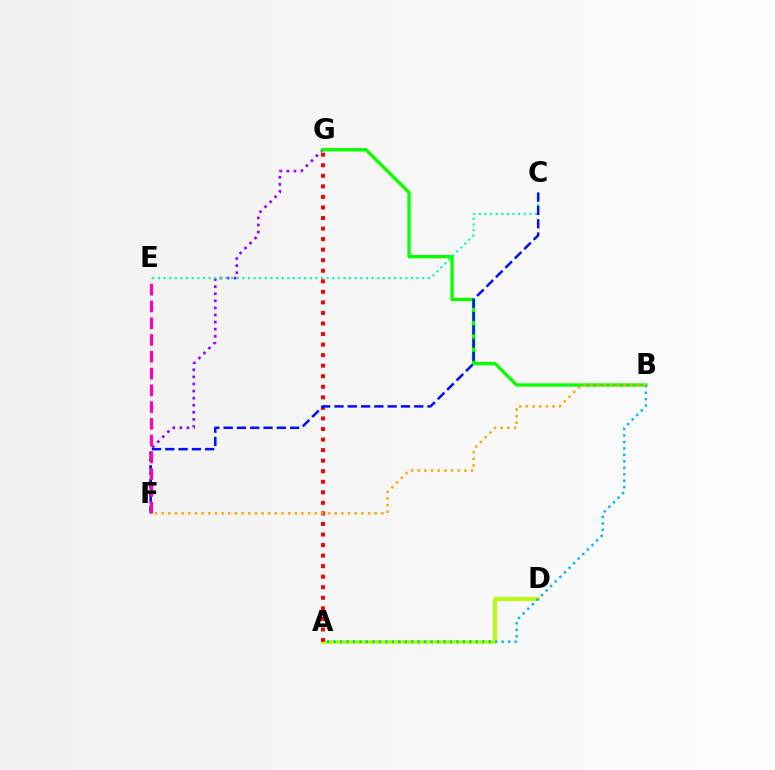{('A', 'D'): [{'color': '#b3ff00', 'line_style': 'solid', 'thickness': 2.77}], ('F', 'G'): [{'color': '#9b00ff', 'line_style': 'dotted', 'thickness': 1.93}], ('B', 'G'): [{'color': '#08ff00', 'line_style': 'solid', 'thickness': 2.4}], ('C', 'E'): [{'color': '#00ff9d', 'line_style': 'dotted', 'thickness': 1.53}], ('A', 'B'): [{'color': '#00b5ff', 'line_style': 'dotted', 'thickness': 1.76}], ('A', 'G'): [{'color': '#ff0000', 'line_style': 'dotted', 'thickness': 2.87}], ('C', 'F'): [{'color': '#0010ff', 'line_style': 'dashed', 'thickness': 1.81}], ('E', 'F'): [{'color': '#ff00bd', 'line_style': 'dashed', 'thickness': 2.28}], ('B', 'F'): [{'color': '#ffa500', 'line_style': 'dotted', 'thickness': 1.81}]}